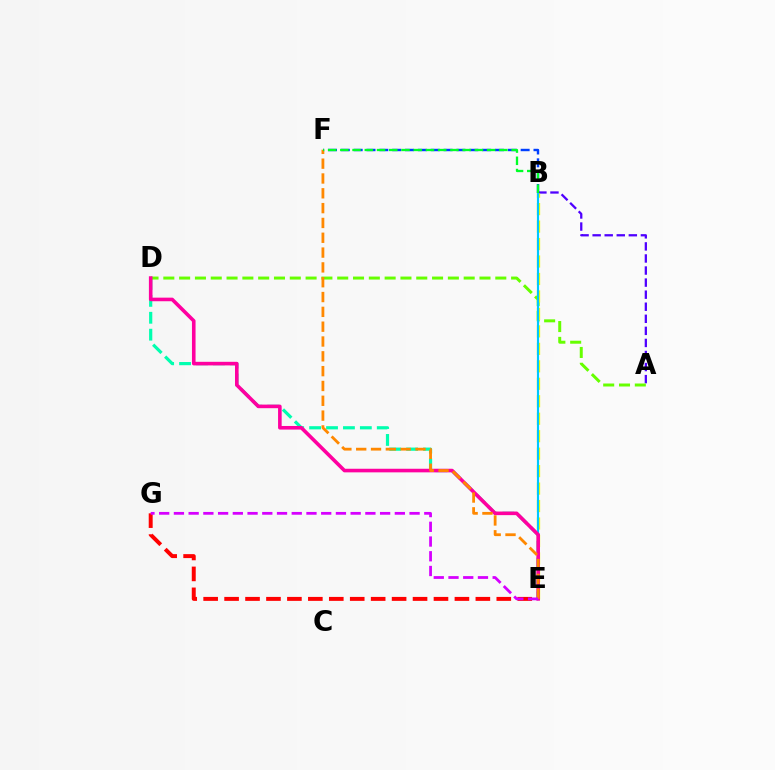{('A', 'B'): [{'color': '#4f00ff', 'line_style': 'dashed', 'thickness': 1.64}], ('D', 'E'): [{'color': '#00ffaf', 'line_style': 'dashed', 'thickness': 2.3}, {'color': '#ff00a0', 'line_style': 'solid', 'thickness': 2.59}], ('A', 'D'): [{'color': '#66ff00', 'line_style': 'dashed', 'thickness': 2.15}], ('B', 'E'): [{'color': '#eeff00', 'line_style': 'dashed', 'thickness': 2.37}, {'color': '#00c7ff', 'line_style': 'solid', 'thickness': 1.54}], ('E', 'G'): [{'color': '#ff0000', 'line_style': 'dashed', 'thickness': 2.84}, {'color': '#d600ff', 'line_style': 'dashed', 'thickness': 2.0}], ('B', 'F'): [{'color': '#003fff', 'line_style': 'dashed', 'thickness': 1.74}, {'color': '#00ff27', 'line_style': 'dashed', 'thickness': 1.66}], ('E', 'F'): [{'color': '#ff8800', 'line_style': 'dashed', 'thickness': 2.01}]}